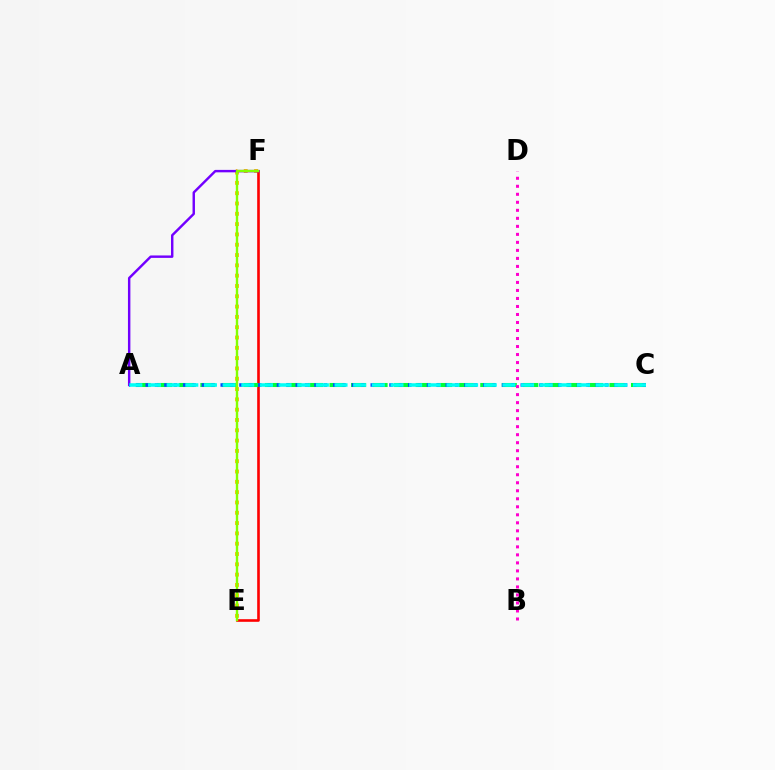{('E', 'F'): [{'color': '#ffbd00', 'line_style': 'dotted', 'thickness': 2.8}, {'color': '#ff0000', 'line_style': 'solid', 'thickness': 1.89}, {'color': '#84ff00', 'line_style': 'solid', 'thickness': 1.73}], ('A', 'F'): [{'color': '#7200ff', 'line_style': 'solid', 'thickness': 1.75}], ('A', 'C'): [{'color': '#00ff39', 'line_style': 'dashed', 'thickness': 2.93}, {'color': '#004bff', 'line_style': 'dotted', 'thickness': 2.55}, {'color': '#00fff6', 'line_style': 'dashed', 'thickness': 2.53}], ('B', 'D'): [{'color': '#ff00cf', 'line_style': 'dotted', 'thickness': 2.18}]}